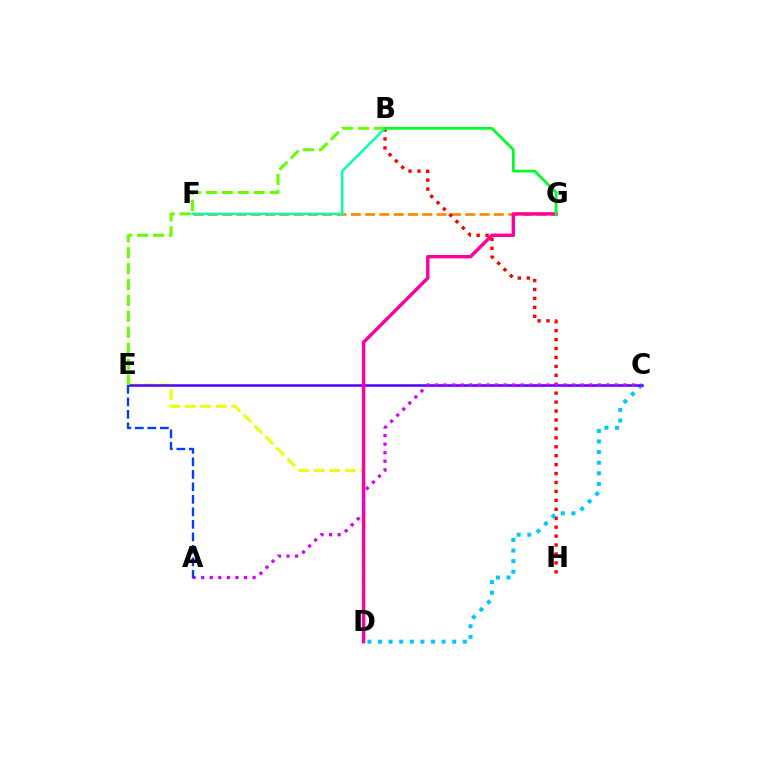{('F', 'G'): [{'color': '#ff8800', 'line_style': 'dashed', 'thickness': 1.94}], ('B', 'H'): [{'color': '#ff0000', 'line_style': 'dotted', 'thickness': 2.43}], ('C', 'D'): [{'color': '#00c7ff', 'line_style': 'dotted', 'thickness': 2.88}], ('D', 'E'): [{'color': '#eeff00', 'line_style': 'dashed', 'thickness': 2.11}], ('C', 'E'): [{'color': '#4f00ff', 'line_style': 'solid', 'thickness': 1.81}], ('D', 'G'): [{'color': '#ff00a0', 'line_style': 'solid', 'thickness': 2.47}], ('B', 'E'): [{'color': '#66ff00', 'line_style': 'dashed', 'thickness': 2.16}], ('A', 'C'): [{'color': '#d600ff', 'line_style': 'dotted', 'thickness': 2.33}], ('B', 'F'): [{'color': '#00ffaf', 'line_style': 'solid', 'thickness': 1.78}], ('A', 'E'): [{'color': '#003fff', 'line_style': 'dashed', 'thickness': 1.7}], ('B', 'G'): [{'color': '#00ff27', 'line_style': 'solid', 'thickness': 1.98}]}